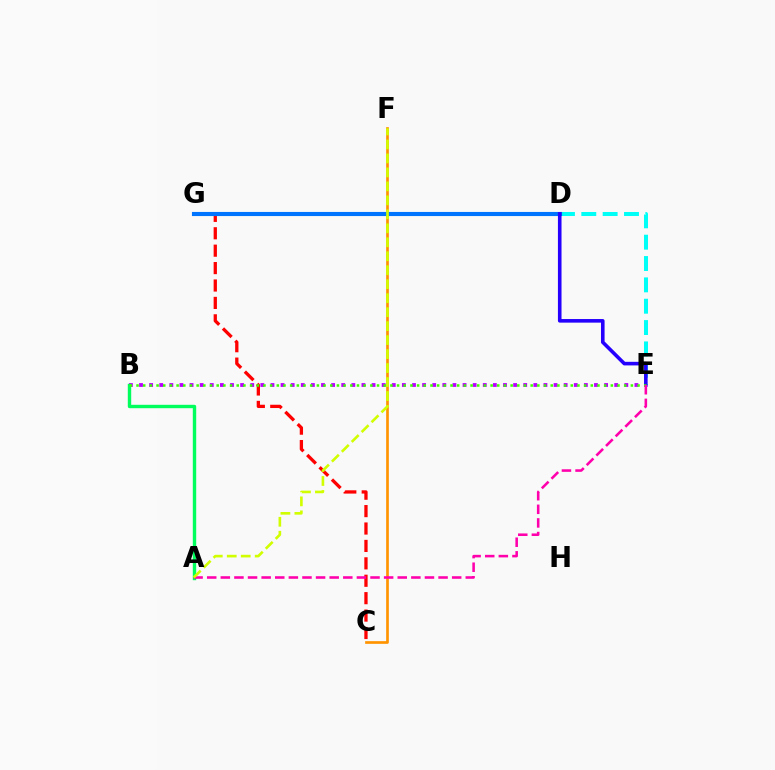{('B', 'E'): [{'color': '#b900ff', 'line_style': 'dotted', 'thickness': 2.75}, {'color': '#3dff00', 'line_style': 'dotted', 'thickness': 1.82}], ('D', 'E'): [{'color': '#00fff6', 'line_style': 'dashed', 'thickness': 2.9}, {'color': '#2500ff', 'line_style': 'solid', 'thickness': 2.59}], ('C', 'G'): [{'color': '#ff0000', 'line_style': 'dashed', 'thickness': 2.37}], ('C', 'F'): [{'color': '#ff9400', 'line_style': 'solid', 'thickness': 1.94}], ('D', 'G'): [{'color': '#0074ff', 'line_style': 'solid', 'thickness': 2.96}], ('A', 'B'): [{'color': '#00ff5c', 'line_style': 'solid', 'thickness': 2.44}], ('A', 'E'): [{'color': '#ff00ac', 'line_style': 'dashed', 'thickness': 1.85}], ('A', 'F'): [{'color': '#d1ff00', 'line_style': 'dashed', 'thickness': 1.9}]}